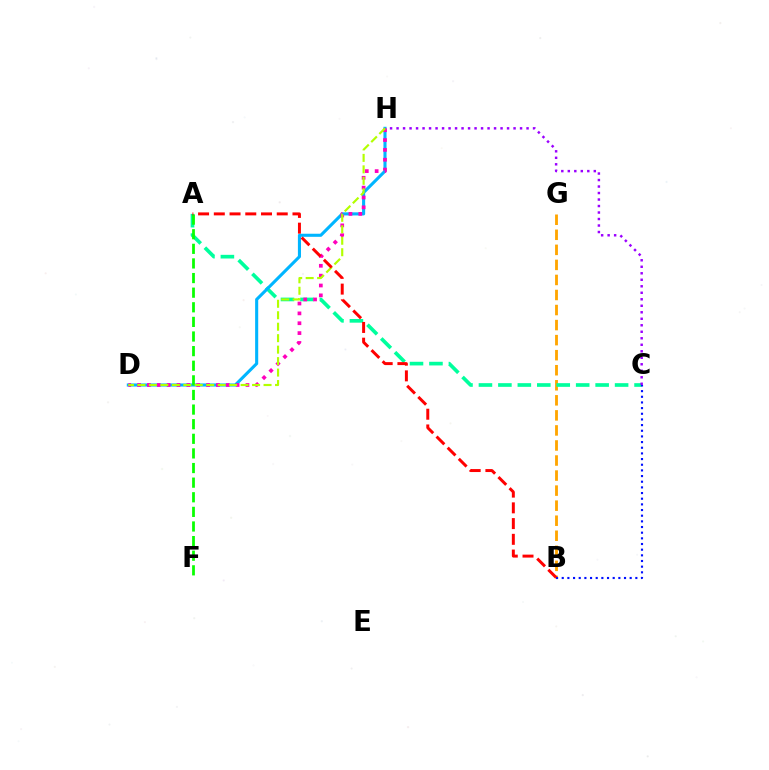{('B', 'G'): [{'color': '#ffa500', 'line_style': 'dashed', 'thickness': 2.04}], ('A', 'C'): [{'color': '#00ff9d', 'line_style': 'dashed', 'thickness': 2.64}], ('B', 'C'): [{'color': '#0010ff', 'line_style': 'dotted', 'thickness': 1.54}], ('C', 'H'): [{'color': '#9b00ff', 'line_style': 'dotted', 'thickness': 1.77}], ('D', 'H'): [{'color': '#00b5ff', 'line_style': 'solid', 'thickness': 2.22}, {'color': '#ff00bd', 'line_style': 'dotted', 'thickness': 2.68}, {'color': '#b3ff00', 'line_style': 'dashed', 'thickness': 1.56}], ('A', 'F'): [{'color': '#08ff00', 'line_style': 'dashed', 'thickness': 1.99}], ('A', 'B'): [{'color': '#ff0000', 'line_style': 'dashed', 'thickness': 2.14}]}